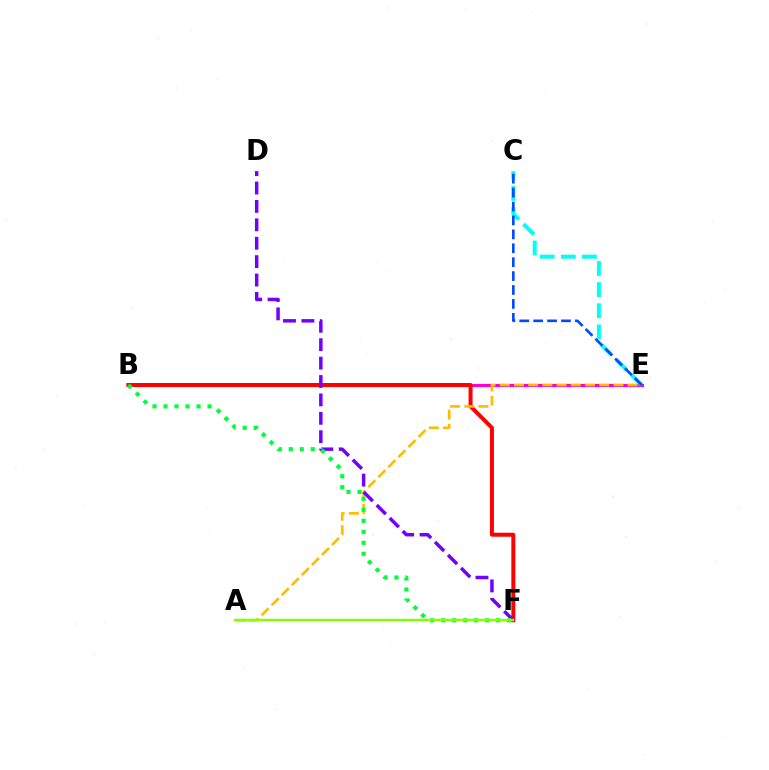{('B', 'E'): [{'color': '#ff00cf', 'line_style': 'solid', 'thickness': 2.24}], ('B', 'F'): [{'color': '#ff0000', 'line_style': 'solid', 'thickness': 2.87}, {'color': '#00ff39', 'line_style': 'dotted', 'thickness': 2.99}], ('A', 'E'): [{'color': '#ffbd00', 'line_style': 'dashed', 'thickness': 1.93}], ('C', 'E'): [{'color': '#00fff6', 'line_style': 'dashed', 'thickness': 2.87}, {'color': '#004bff', 'line_style': 'dashed', 'thickness': 1.89}], ('D', 'F'): [{'color': '#7200ff', 'line_style': 'dashed', 'thickness': 2.5}], ('A', 'F'): [{'color': '#84ff00', 'line_style': 'solid', 'thickness': 1.74}]}